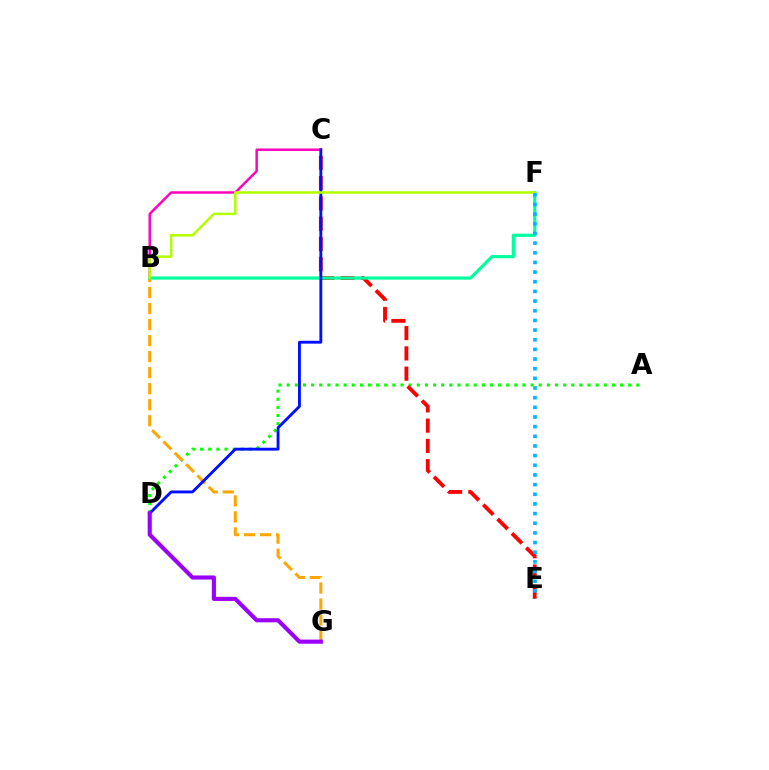{('A', 'D'): [{'color': '#08ff00', 'line_style': 'dotted', 'thickness': 2.21}], ('C', 'E'): [{'color': '#ff0000', 'line_style': 'dashed', 'thickness': 2.75}], ('B', 'C'): [{'color': '#ff00bd', 'line_style': 'solid', 'thickness': 1.77}], ('B', 'G'): [{'color': '#ffa500', 'line_style': 'dashed', 'thickness': 2.18}], ('B', 'F'): [{'color': '#00ff9d', 'line_style': 'solid', 'thickness': 2.29}, {'color': '#b3ff00', 'line_style': 'solid', 'thickness': 1.82}], ('C', 'D'): [{'color': '#0010ff', 'line_style': 'solid', 'thickness': 2.07}], ('D', 'G'): [{'color': '#9b00ff', 'line_style': 'solid', 'thickness': 2.96}], ('E', 'F'): [{'color': '#00b5ff', 'line_style': 'dotted', 'thickness': 2.62}]}